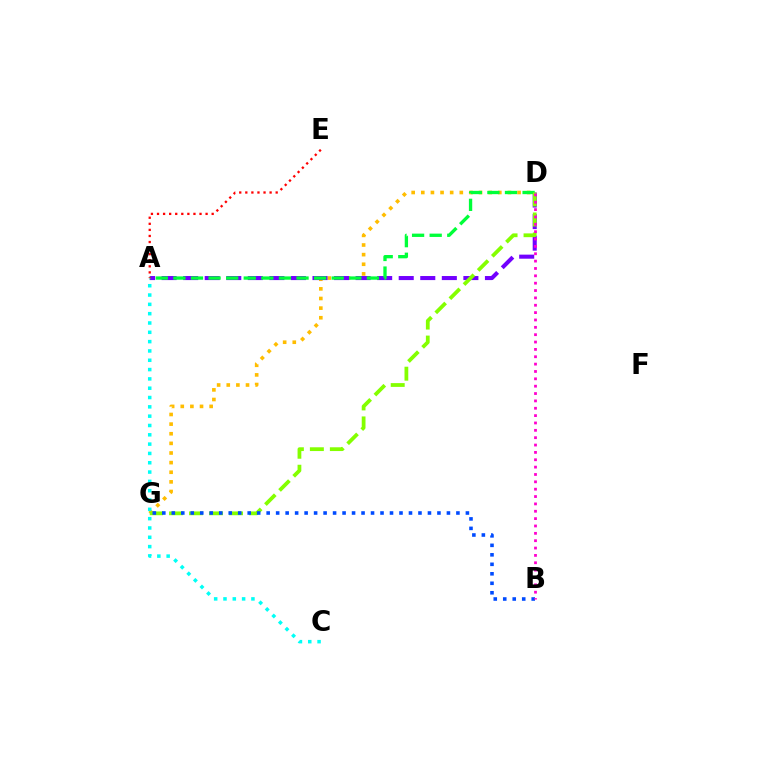{('D', 'G'): [{'color': '#ffbd00', 'line_style': 'dotted', 'thickness': 2.62}, {'color': '#84ff00', 'line_style': 'dashed', 'thickness': 2.72}], ('A', 'D'): [{'color': '#7200ff', 'line_style': 'dashed', 'thickness': 2.93}, {'color': '#00ff39', 'line_style': 'dashed', 'thickness': 2.39}], ('A', 'E'): [{'color': '#ff0000', 'line_style': 'dotted', 'thickness': 1.65}], ('A', 'C'): [{'color': '#00fff6', 'line_style': 'dotted', 'thickness': 2.53}], ('B', 'G'): [{'color': '#004bff', 'line_style': 'dotted', 'thickness': 2.58}], ('B', 'D'): [{'color': '#ff00cf', 'line_style': 'dotted', 'thickness': 2.0}]}